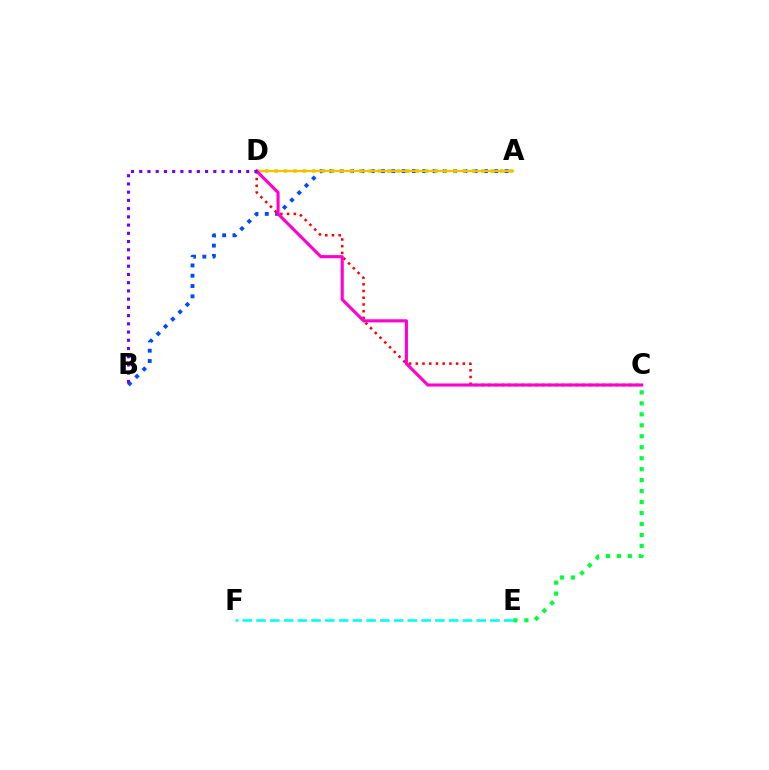{('A', 'B'): [{'color': '#004bff', 'line_style': 'dotted', 'thickness': 2.8}], ('C', 'E'): [{'color': '#00ff39', 'line_style': 'dotted', 'thickness': 2.98}], ('A', 'D'): [{'color': '#84ff00', 'line_style': 'dotted', 'thickness': 2.55}, {'color': '#ffbd00', 'line_style': 'solid', 'thickness': 1.67}], ('E', 'F'): [{'color': '#00fff6', 'line_style': 'dashed', 'thickness': 1.87}], ('C', 'D'): [{'color': '#ff0000', 'line_style': 'dotted', 'thickness': 1.82}, {'color': '#ff00cf', 'line_style': 'solid', 'thickness': 2.24}], ('B', 'D'): [{'color': '#7200ff', 'line_style': 'dotted', 'thickness': 2.24}]}